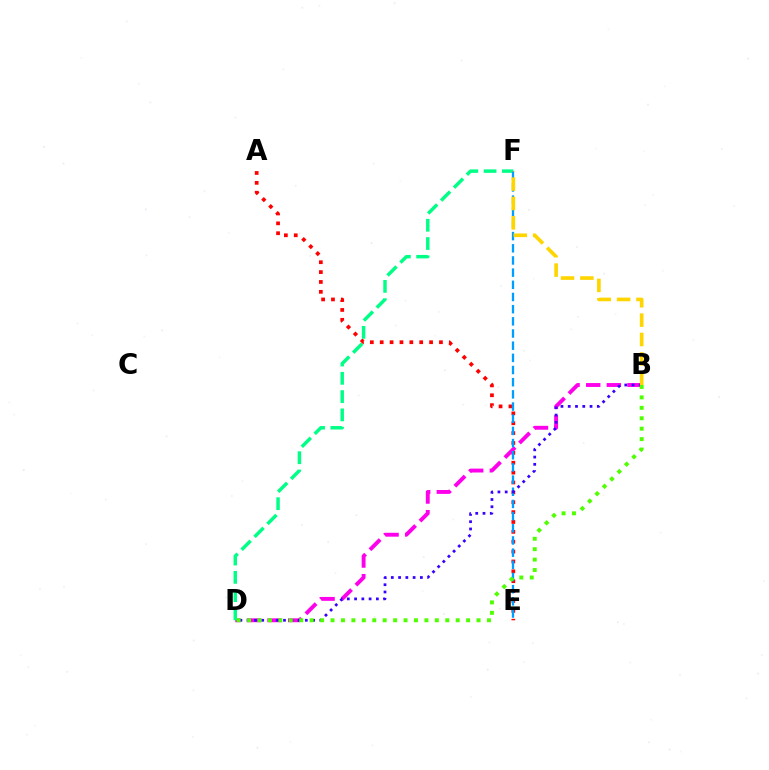{('A', 'E'): [{'color': '#ff0000', 'line_style': 'dotted', 'thickness': 2.68}], ('B', 'D'): [{'color': '#ff00ed', 'line_style': 'dashed', 'thickness': 2.8}, {'color': '#3700ff', 'line_style': 'dotted', 'thickness': 1.97}, {'color': '#4fff00', 'line_style': 'dotted', 'thickness': 2.83}], ('D', 'F'): [{'color': '#00ff86', 'line_style': 'dashed', 'thickness': 2.48}], ('E', 'F'): [{'color': '#009eff', 'line_style': 'dashed', 'thickness': 1.65}], ('B', 'F'): [{'color': '#ffd500', 'line_style': 'dashed', 'thickness': 2.63}]}